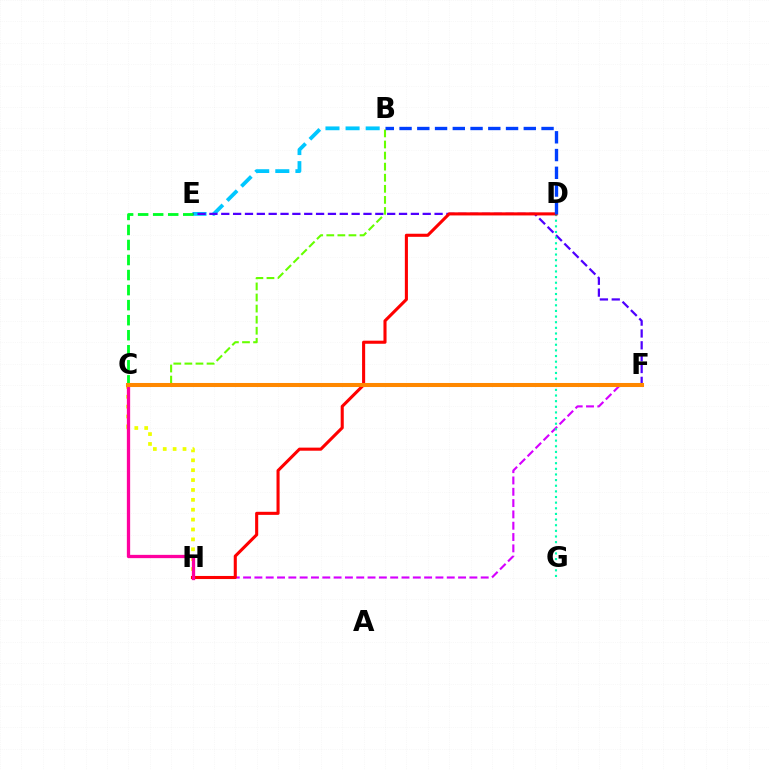{('B', 'E'): [{'color': '#00c7ff', 'line_style': 'dashed', 'thickness': 2.73}], ('C', 'H'): [{'color': '#eeff00', 'line_style': 'dotted', 'thickness': 2.69}, {'color': '#ff00a0', 'line_style': 'solid', 'thickness': 2.37}], ('E', 'F'): [{'color': '#4f00ff', 'line_style': 'dashed', 'thickness': 1.61}], ('F', 'H'): [{'color': '#d600ff', 'line_style': 'dashed', 'thickness': 1.54}], ('C', 'E'): [{'color': '#00ff27', 'line_style': 'dashed', 'thickness': 2.04}], ('B', 'C'): [{'color': '#66ff00', 'line_style': 'dashed', 'thickness': 1.51}], ('D', 'G'): [{'color': '#00ffaf', 'line_style': 'dotted', 'thickness': 1.53}], ('D', 'H'): [{'color': '#ff0000', 'line_style': 'solid', 'thickness': 2.22}], ('B', 'D'): [{'color': '#003fff', 'line_style': 'dashed', 'thickness': 2.41}], ('C', 'F'): [{'color': '#ff8800', 'line_style': 'solid', 'thickness': 2.91}]}